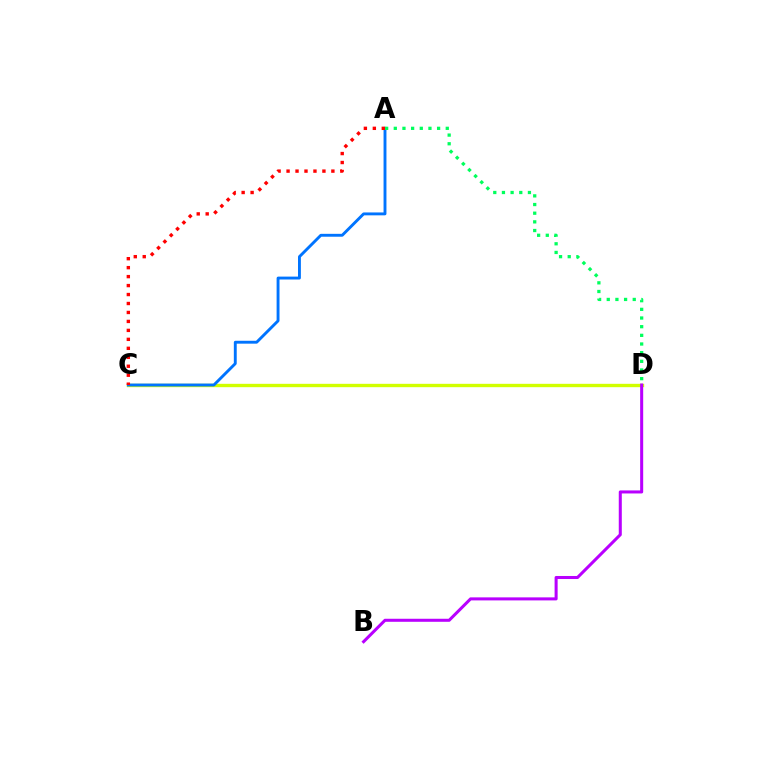{('C', 'D'): [{'color': '#d1ff00', 'line_style': 'solid', 'thickness': 2.43}], ('A', 'C'): [{'color': '#0074ff', 'line_style': 'solid', 'thickness': 2.08}, {'color': '#ff0000', 'line_style': 'dotted', 'thickness': 2.44}], ('B', 'D'): [{'color': '#b900ff', 'line_style': 'solid', 'thickness': 2.19}], ('A', 'D'): [{'color': '#00ff5c', 'line_style': 'dotted', 'thickness': 2.35}]}